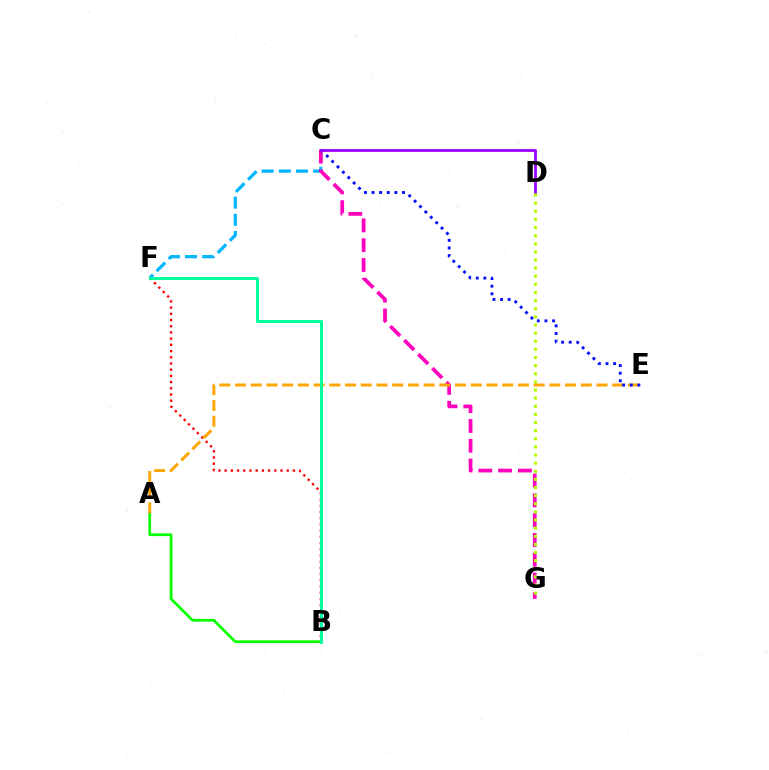{('A', 'B'): [{'color': '#08ff00', 'line_style': 'solid', 'thickness': 1.96}], ('C', 'F'): [{'color': '#00b5ff', 'line_style': 'dashed', 'thickness': 2.33}], ('C', 'G'): [{'color': '#ff00bd', 'line_style': 'dashed', 'thickness': 2.69}], ('B', 'F'): [{'color': '#ff0000', 'line_style': 'dotted', 'thickness': 1.69}, {'color': '#00ff9d', 'line_style': 'solid', 'thickness': 2.09}], ('A', 'E'): [{'color': '#ffa500', 'line_style': 'dashed', 'thickness': 2.13}], ('C', 'E'): [{'color': '#0010ff', 'line_style': 'dotted', 'thickness': 2.07}], ('C', 'D'): [{'color': '#9b00ff', 'line_style': 'solid', 'thickness': 2.0}], ('D', 'G'): [{'color': '#b3ff00', 'line_style': 'dotted', 'thickness': 2.21}]}